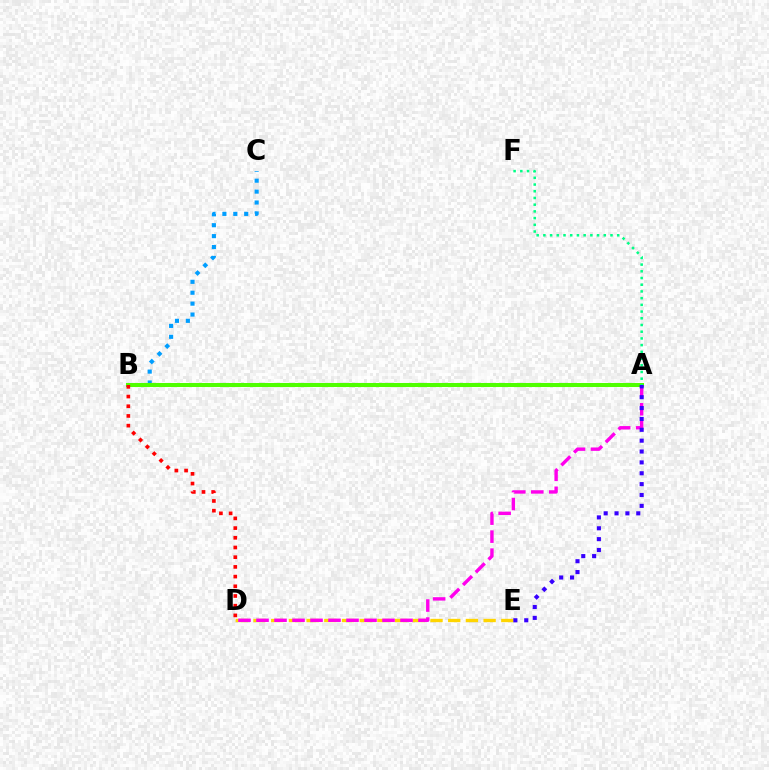{('D', 'E'): [{'color': '#ffd500', 'line_style': 'dashed', 'thickness': 2.4}], ('B', 'C'): [{'color': '#009eff', 'line_style': 'dotted', 'thickness': 2.96}], ('A', 'B'): [{'color': '#4fff00', 'line_style': 'solid', 'thickness': 2.9}], ('A', 'D'): [{'color': '#ff00ed', 'line_style': 'dashed', 'thickness': 2.45}], ('A', 'E'): [{'color': '#3700ff', 'line_style': 'dotted', 'thickness': 2.95}], ('B', 'D'): [{'color': '#ff0000', 'line_style': 'dotted', 'thickness': 2.64}], ('A', 'F'): [{'color': '#00ff86', 'line_style': 'dotted', 'thickness': 1.82}]}